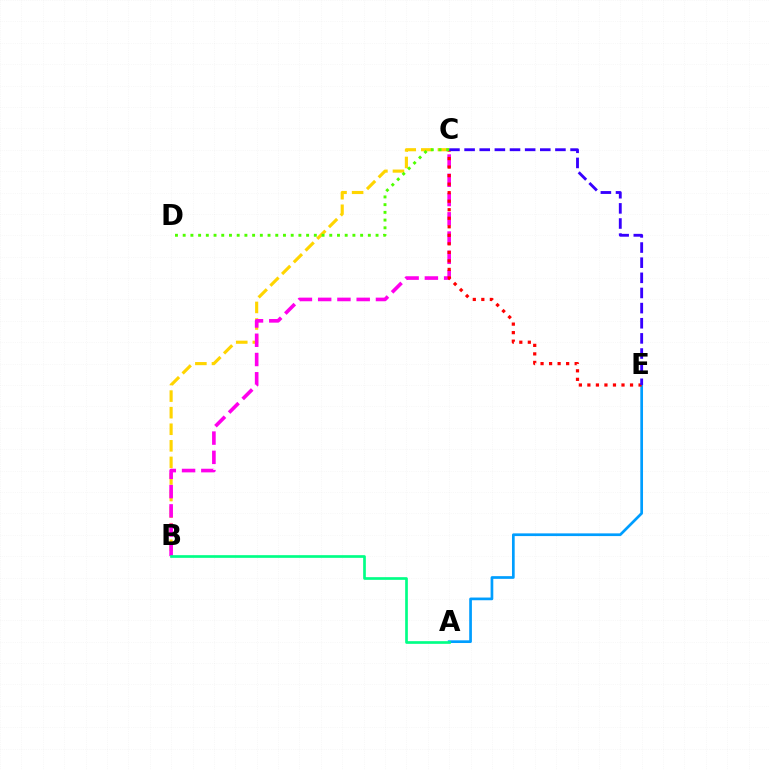{('A', 'E'): [{'color': '#009eff', 'line_style': 'solid', 'thickness': 1.95}], ('B', 'C'): [{'color': '#ffd500', 'line_style': 'dashed', 'thickness': 2.25}, {'color': '#ff00ed', 'line_style': 'dashed', 'thickness': 2.62}], ('C', 'E'): [{'color': '#ff0000', 'line_style': 'dotted', 'thickness': 2.32}, {'color': '#3700ff', 'line_style': 'dashed', 'thickness': 2.06}], ('A', 'B'): [{'color': '#00ff86', 'line_style': 'solid', 'thickness': 1.93}], ('C', 'D'): [{'color': '#4fff00', 'line_style': 'dotted', 'thickness': 2.1}]}